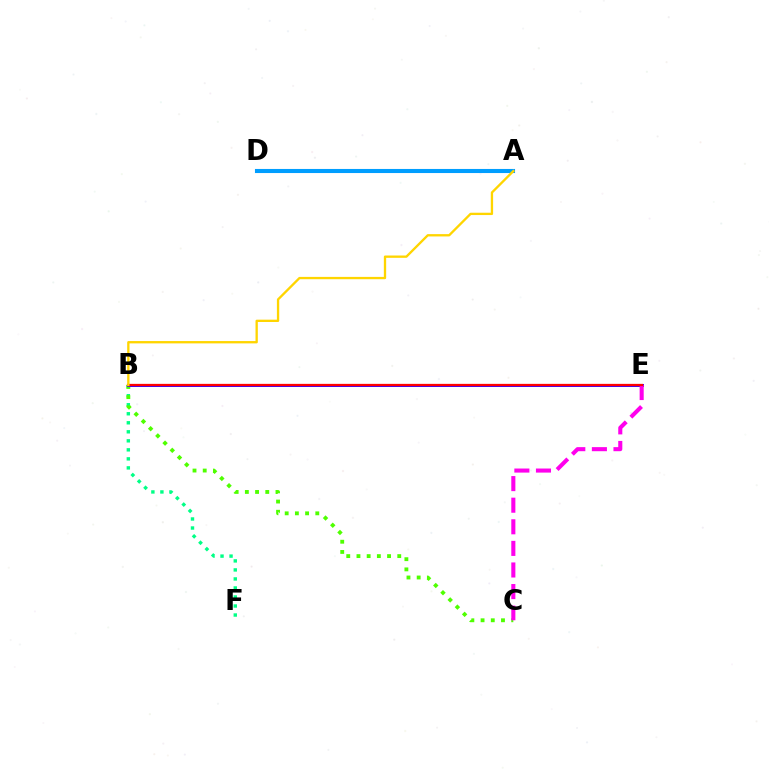{('B', 'F'): [{'color': '#00ff86', 'line_style': 'dotted', 'thickness': 2.45}], ('A', 'D'): [{'color': '#009eff', 'line_style': 'solid', 'thickness': 2.94}], ('B', 'C'): [{'color': '#4fff00', 'line_style': 'dotted', 'thickness': 2.77}], ('B', 'E'): [{'color': '#3700ff', 'line_style': 'solid', 'thickness': 2.13}, {'color': '#ff0000', 'line_style': 'solid', 'thickness': 1.63}], ('C', 'E'): [{'color': '#ff00ed', 'line_style': 'dashed', 'thickness': 2.93}], ('A', 'B'): [{'color': '#ffd500', 'line_style': 'solid', 'thickness': 1.67}]}